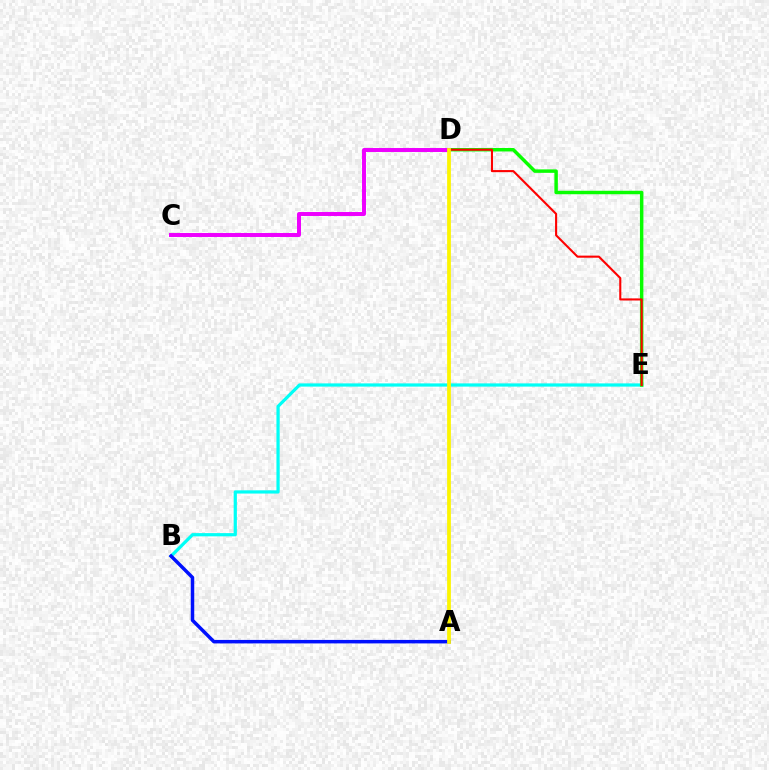{('B', 'E'): [{'color': '#00fff6', 'line_style': 'solid', 'thickness': 2.32}], ('D', 'E'): [{'color': '#08ff00', 'line_style': 'solid', 'thickness': 2.49}, {'color': '#ff0000', 'line_style': 'solid', 'thickness': 1.51}], ('C', 'D'): [{'color': '#ee00ff', 'line_style': 'solid', 'thickness': 2.85}], ('A', 'B'): [{'color': '#0010ff', 'line_style': 'solid', 'thickness': 2.51}], ('A', 'D'): [{'color': '#fcf500', 'line_style': 'solid', 'thickness': 2.71}]}